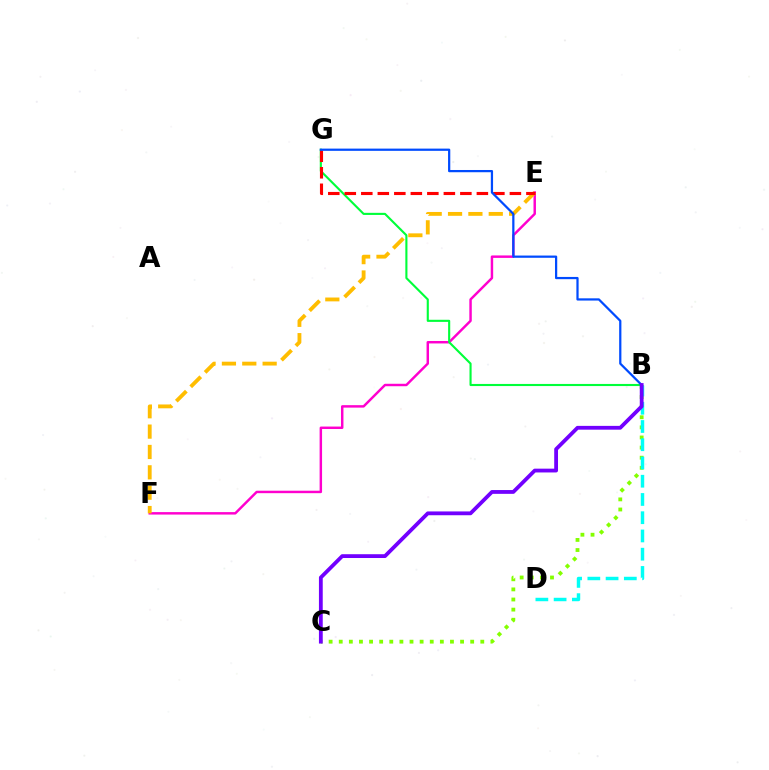{('E', 'F'): [{'color': '#ff00cf', 'line_style': 'solid', 'thickness': 1.77}, {'color': '#ffbd00', 'line_style': 'dashed', 'thickness': 2.77}], ('B', 'C'): [{'color': '#84ff00', 'line_style': 'dotted', 'thickness': 2.75}, {'color': '#7200ff', 'line_style': 'solid', 'thickness': 2.74}], ('B', 'G'): [{'color': '#00ff39', 'line_style': 'solid', 'thickness': 1.52}, {'color': '#004bff', 'line_style': 'solid', 'thickness': 1.61}], ('E', 'G'): [{'color': '#ff0000', 'line_style': 'dashed', 'thickness': 2.24}], ('B', 'D'): [{'color': '#00fff6', 'line_style': 'dashed', 'thickness': 2.48}]}